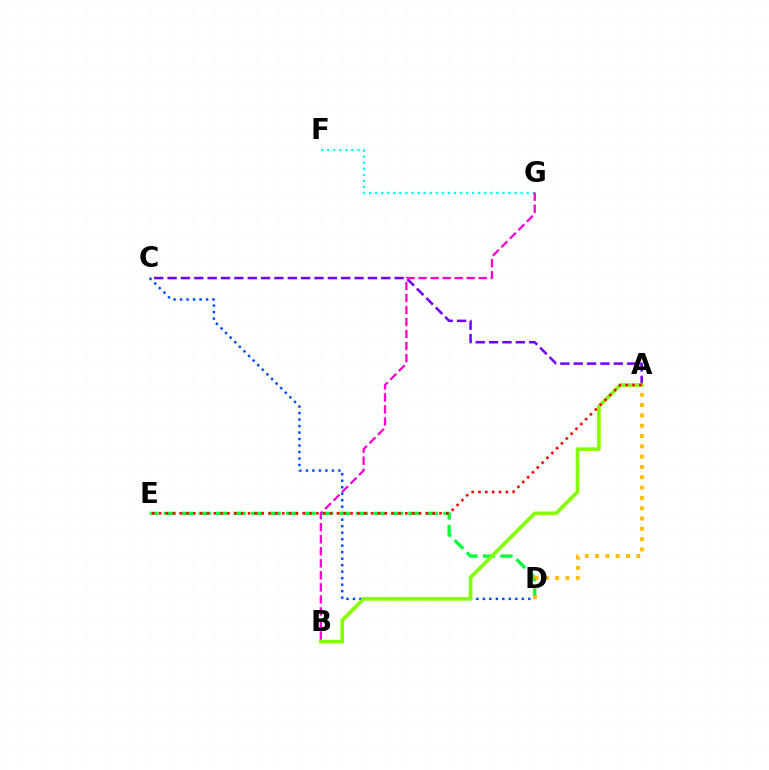{('A', 'C'): [{'color': '#7200ff', 'line_style': 'dashed', 'thickness': 1.81}], ('C', 'D'): [{'color': '#004bff', 'line_style': 'dotted', 'thickness': 1.76}], ('F', 'G'): [{'color': '#00fff6', 'line_style': 'dotted', 'thickness': 1.65}], ('D', 'E'): [{'color': '#00ff39', 'line_style': 'dashed', 'thickness': 2.37}], ('A', 'D'): [{'color': '#ffbd00', 'line_style': 'dotted', 'thickness': 2.8}], ('A', 'B'): [{'color': '#84ff00', 'line_style': 'solid', 'thickness': 2.61}], ('B', 'G'): [{'color': '#ff00cf', 'line_style': 'dashed', 'thickness': 1.63}], ('A', 'E'): [{'color': '#ff0000', 'line_style': 'dotted', 'thickness': 1.86}]}